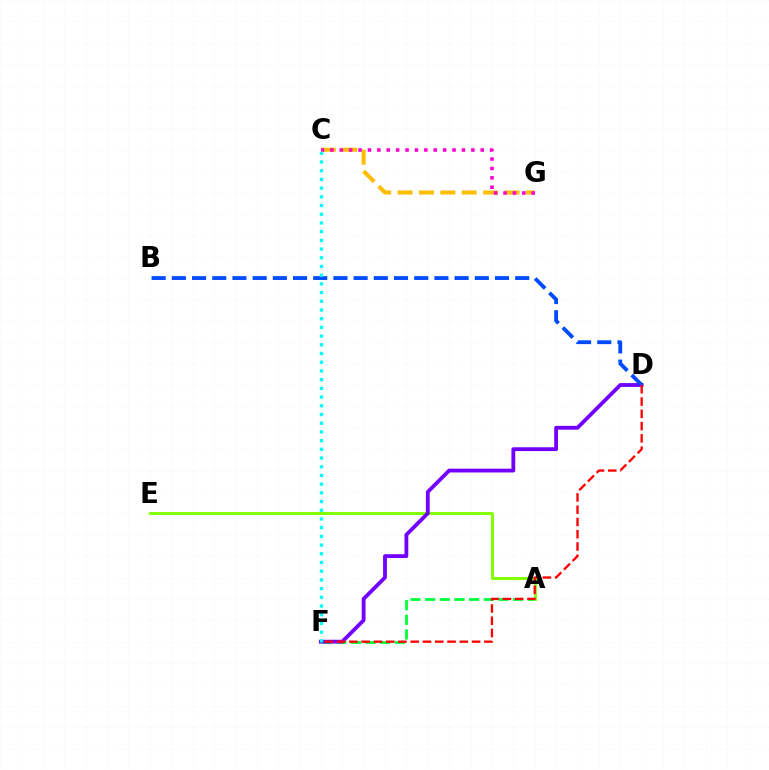{('A', 'F'): [{'color': '#00ff39', 'line_style': 'dashed', 'thickness': 1.99}], ('A', 'E'): [{'color': '#84ff00', 'line_style': 'solid', 'thickness': 2.13}], ('D', 'F'): [{'color': '#7200ff', 'line_style': 'solid', 'thickness': 2.75}, {'color': '#ff0000', 'line_style': 'dashed', 'thickness': 1.67}], ('C', 'G'): [{'color': '#ffbd00', 'line_style': 'dashed', 'thickness': 2.91}, {'color': '#ff00cf', 'line_style': 'dotted', 'thickness': 2.55}], ('B', 'D'): [{'color': '#004bff', 'line_style': 'dashed', 'thickness': 2.74}], ('C', 'F'): [{'color': '#00fff6', 'line_style': 'dotted', 'thickness': 2.37}]}